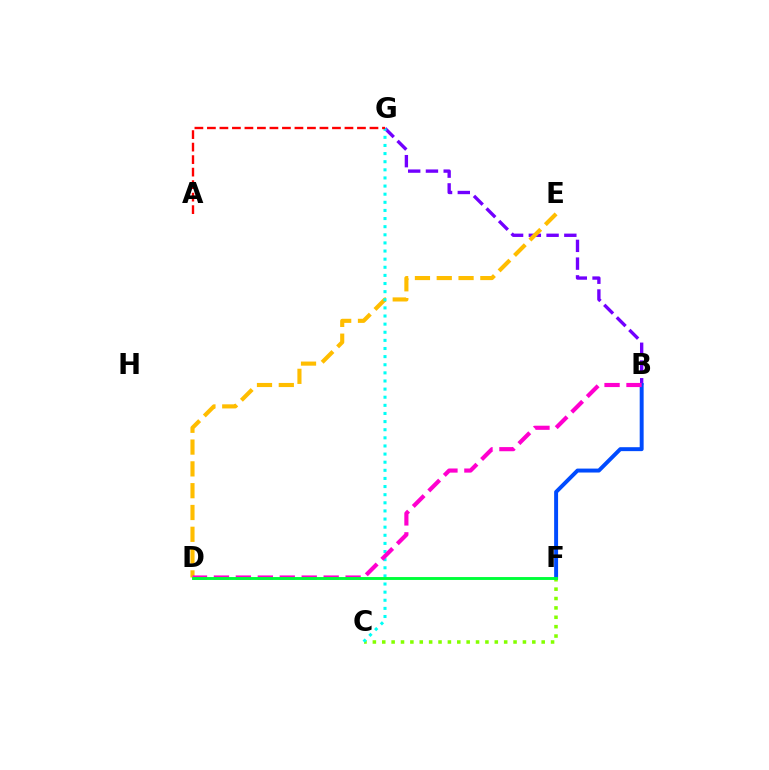{('B', 'G'): [{'color': '#7200ff', 'line_style': 'dashed', 'thickness': 2.41}], ('D', 'E'): [{'color': '#ffbd00', 'line_style': 'dashed', 'thickness': 2.96}], ('C', 'F'): [{'color': '#84ff00', 'line_style': 'dotted', 'thickness': 2.55}], ('B', 'F'): [{'color': '#004bff', 'line_style': 'solid', 'thickness': 2.84}], ('C', 'G'): [{'color': '#00fff6', 'line_style': 'dotted', 'thickness': 2.21}], ('B', 'D'): [{'color': '#ff00cf', 'line_style': 'dashed', 'thickness': 2.98}], ('D', 'F'): [{'color': '#00ff39', 'line_style': 'solid', 'thickness': 2.09}], ('A', 'G'): [{'color': '#ff0000', 'line_style': 'dashed', 'thickness': 1.7}]}